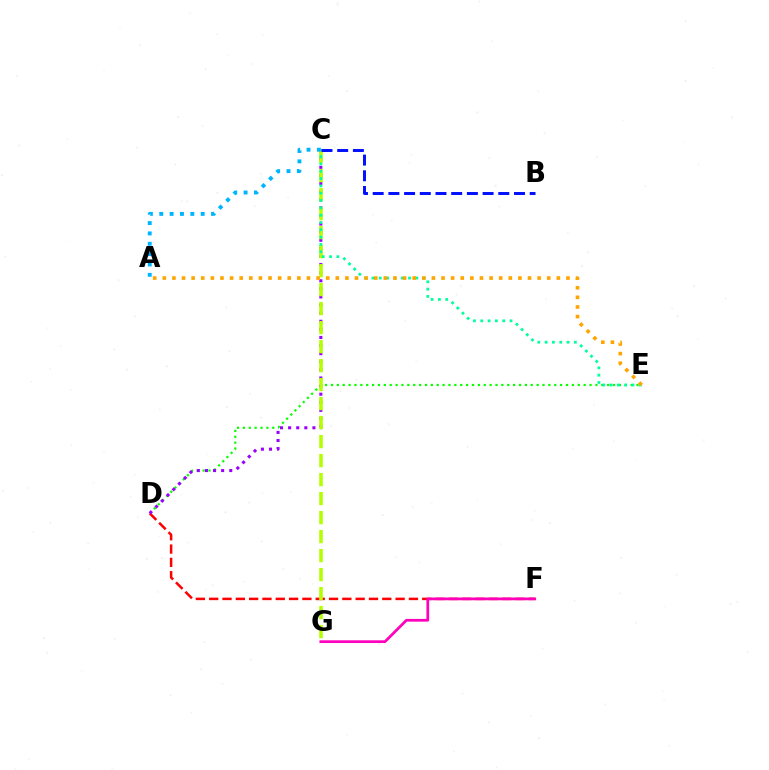{('D', 'E'): [{'color': '#08ff00', 'line_style': 'dotted', 'thickness': 1.6}], ('D', 'F'): [{'color': '#ff0000', 'line_style': 'dashed', 'thickness': 1.81}], ('C', 'D'): [{'color': '#9b00ff', 'line_style': 'dotted', 'thickness': 2.2}], ('F', 'G'): [{'color': '#ff00bd', 'line_style': 'solid', 'thickness': 1.96}], ('C', 'G'): [{'color': '#b3ff00', 'line_style': 'dashed', 'thickness': 2.58}], ('C', 'E'): [{'color': '#00ff9d', 'line_style': 'dotted', 'thickness': 1.99}], ('A', 'E'): [{'color': '#ffa500', 'line_style': 'dotted', 'thickness': 2.61}], ('A', 'C'): [{'color': '#00b5ff', 'line_style': 'dotted', 'thickness': 2.81}], ('B', 'C'): [{'color': '#0010ff', 'line_style': 'dashed', 'thickness': 2.13}]}